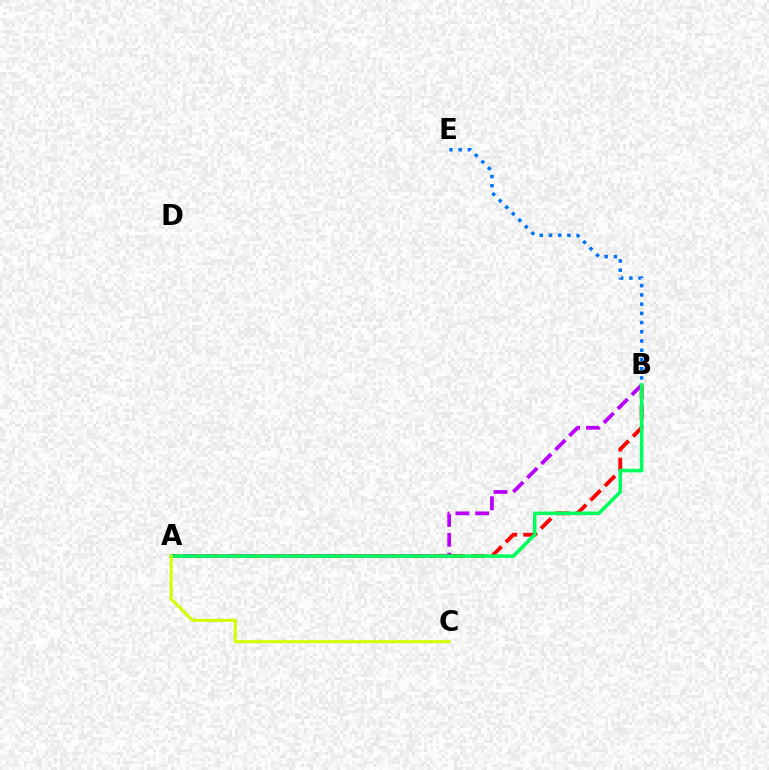{('A', 'B'): [{'color': '#ff0000', 'line_style': 'dashed', 'thickness': 2.77}, {'color': '#b900ff', 'line_style': 'dashed', 'thickness': 2.7}, {'color': '#00ff5c', 'line_style': 'solid', 'thickness': 2.57}], ('A', 'C'): [{'color': '#d1ff00', 'line_style': 'solid', 'thickness': 2.2}], ('B', 'E'): [{'color': '#0074ff', 'line_style': 'dotted', 'thickness': 2.51}]}